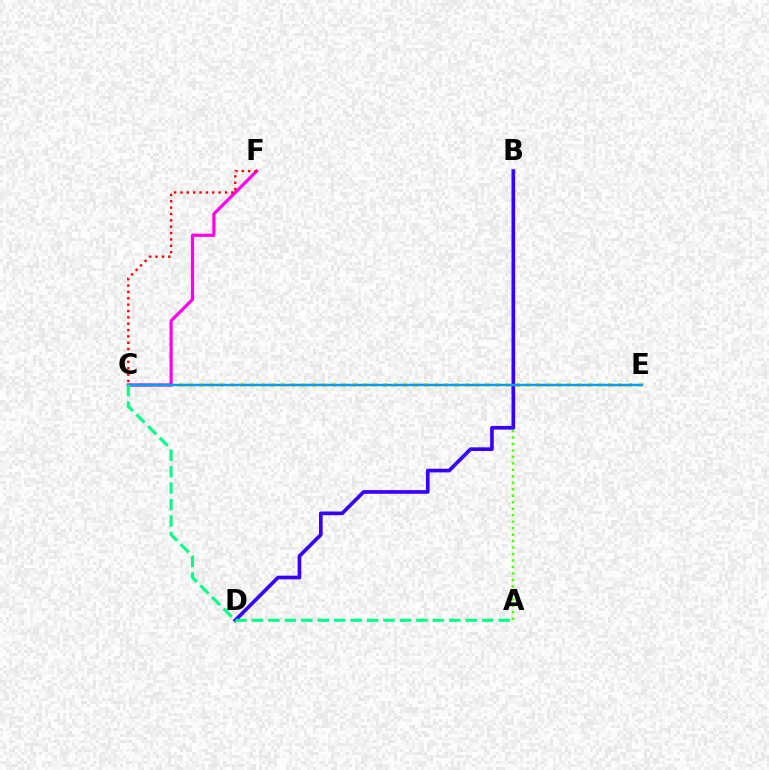{('A', 'B'): [{'color': '#4fff00', 'line_style': 'dotted', 'thickness': 1.76}], ('C', 'E'): [{'color': '#ffd500', 'line_style': 'dotted', 'thickness': 2.77}, {'color': '#009eff', 'line_style': 'solid', 'thickness': 1.79}], ('C', 'F'): [{'color': '#ff00ed', 'line_style': 'solid', 'thickness': 2.29}, {'color': '#ff0000', 'line_style': 'dotted', 'thickness': 1.73}], ('B', 'D'): [{'color': '#3700ff', 'line_style': 'solid', 'thickness': 2.64}], ('A', 'C'): [{'color': '#00ff86', 'line_style': 'dashed', 'thickness': 2.23}]}